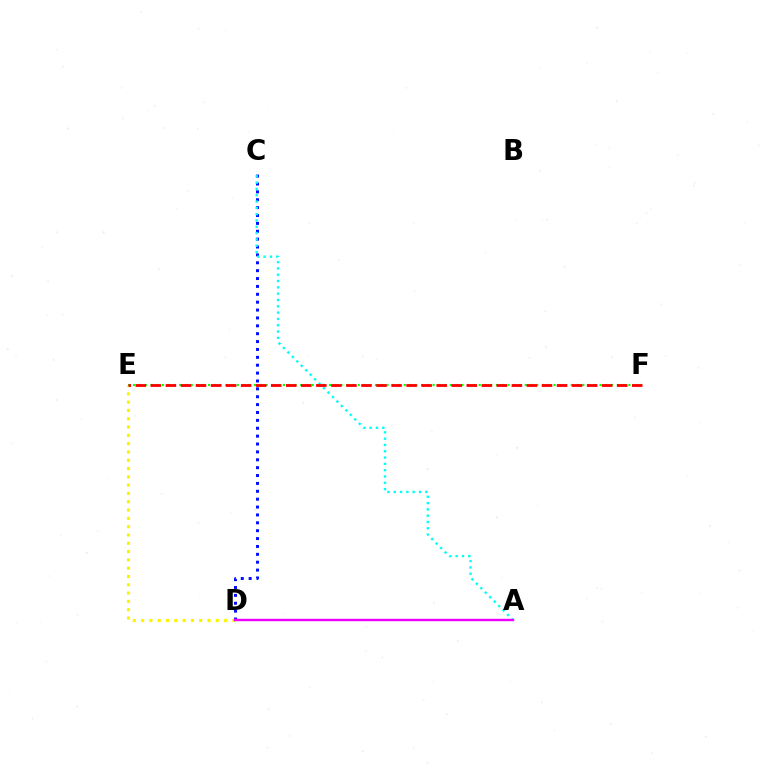{('C', 'D'): [{'color': '#0010ff', 'line_style': 'dotted', 'thickness': 2.14}], ('E', 'F'): [{'color': '#08ff00', 'line_style': 'dotted', 'thickness': 1.56}, {'color': '#ff0000', 'line_style': 'dashed', 'thickness': 2.04}], ('D', 'E'): [{'color': '#fcf500', 'line_style': 'dotted', 'thickness': 2.26}], ('A', 'C'): [{'color': '#00fff6', 'line_style': 'dotted', 'thickness': 1.71}], ('A', 'D'): [{'color': '#ee00ff', 'line_style': 'solid', 'thickness': 1.75}]}